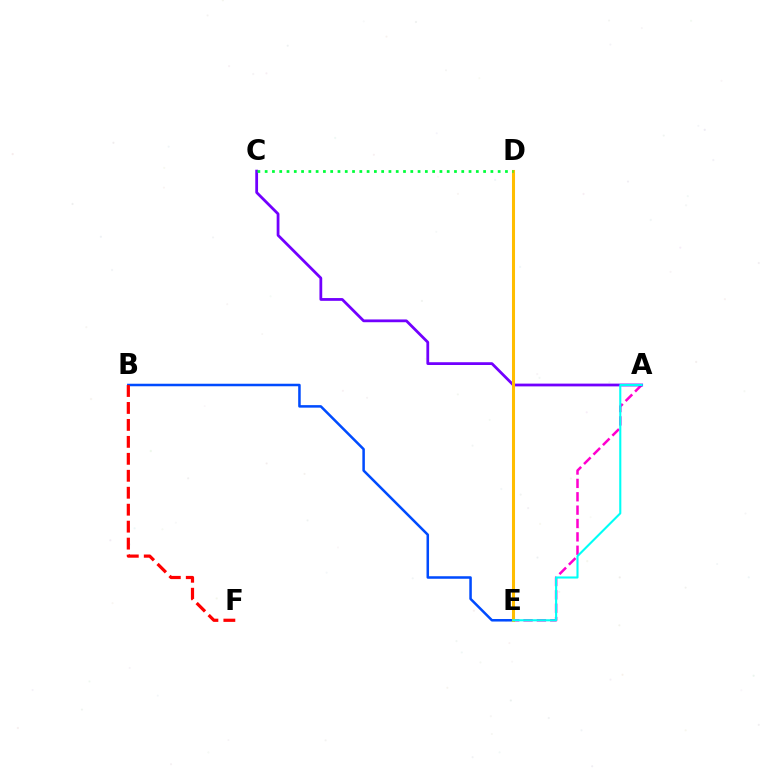{('B', 'E'): [{'color': '#004bff', 'line_style': 'solid', 'thickness': 1.82}], ('A', 'E'): [{'color': '#ff00cf', 'line_style': 'dashed', 'thickness': 1.82}, {'color': '#00fff6', 'line_style': 'solid', 'thickness': 1.51}], ('A', 'C'): [{'color': '#7200ff', 'line_style': 'solid', 'thickness': 2.0}], ('B', 'F'): [{'color': '#ff0000', 'line_style': 'dashed', 'thickness': 2.3}], ('D', 'E'): [{'color': '#84ff00', 'line_style': 'dotted', 'thickness': 2.08}, {'color': '#ffbd00', 'line_style': 'solid', 'thickness': 2.2}], ('C', 'D'): [{'color': '#00ff39', 'line_style': 'dotted', 'thickness': 1.98}]}